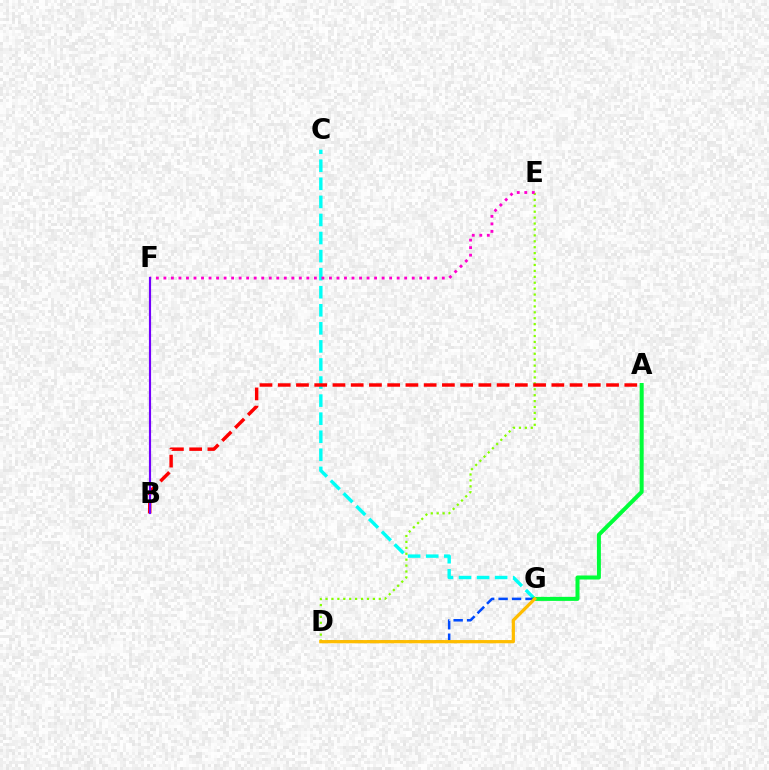{('C', 'G'): [{'color': '#00fff6', 'line_style': 'dashed', 'thickness': 2.45}], ('D', 'E'): [{'color': '#84ff00', 'line_style': 'dotted', 'thickness': 1.61}], ('D', 'G'): [{'color': '#004bff', 'line_style': 'dashed', 'thickness': 1.83}, {'color': '#ffbd00', 'line_style': 'solid', 'thickness': 2.33}], ('A', 'G'): [{'color': '#00ff39', 'line_style': 'solid', 'thickness': 2.89}], ('A', 'B'): [{'color': '#ff0000', 'line_style': 'dashed', 'thickness': 2.48}], ('E', 'F'): [{'color': '#ff00cf', 'line_style': 'dotted', 'thickness': 2.04}], ('B', 'F'): [{'color': '#7200ff', 'line_style': 'solid', 'thickness': 1.55}]}